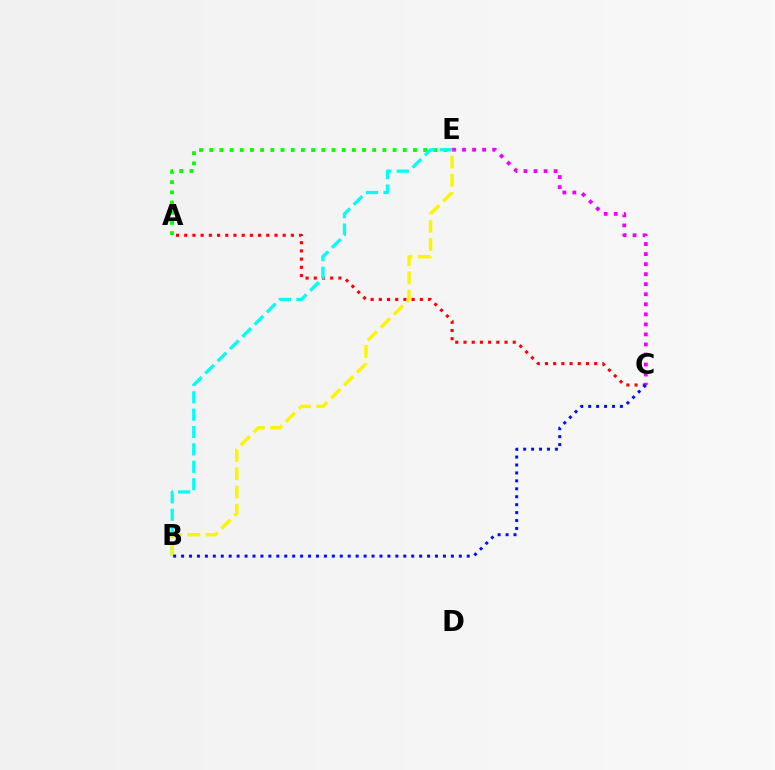{('A', 'C'): [{'color': '#ff0000', 'line_style': 'dotted', 'thickness': 2.23}], ('A', 'E'): [{'color': '#08ff00', 'line_style': 'dotted', 'thickness': 2.77}], ('B', 'E'): [{'color': '#00fff6', 'line_style': 'dashed', 'thickness': 2.36}, {'color': '#fcf500', 'line_style': 'dashed', 'thickness': 2.48}], ('C', 'E'): [{'color': '#ee00ff', 'line_style': 'dotted', 'thickness': 2.73}], ('B', 'C'): [{'color': '#0010ff', 'line_style': 'dotted', 'thickness': 2.16}]}